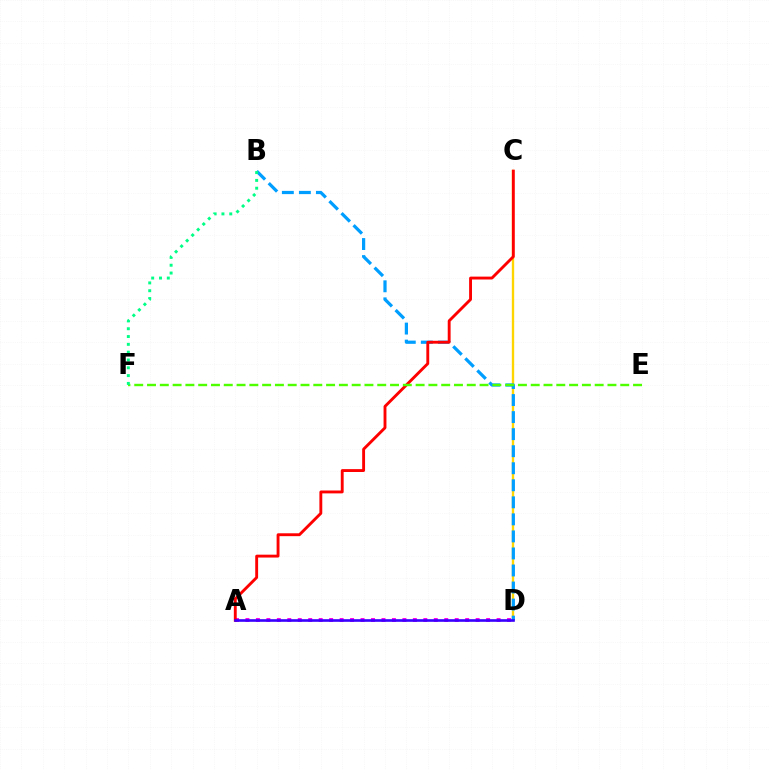{('C', 'D'): [{'color': '#ffd500', 'line_style': 'solid', 'thickness': 1.7}], ('A', 'D'): [{'color': '#ff00ed', 'line_style': 'dotted', 'thickness': 2.84}, {'color': '#3700ff', 'line_style': 'solid', 'thickness': 1.89}], ('B', 'D'): [{'color': '#009eff', 'line_style': 'dashed', 'thickness': 2.32}], ('A', 'C'): [{'color': '#ff0000', 'line_style': 'solid', 'thickness': 2.07}], ('E', 'F'): [{'color': '#4fff00', 'line_style': 'dashed', 'thickness': 1.74}], ('B', 'F'): [{'color': '#00ff86', 'line_style': 'dotted', 'thickness': 2.12}]}